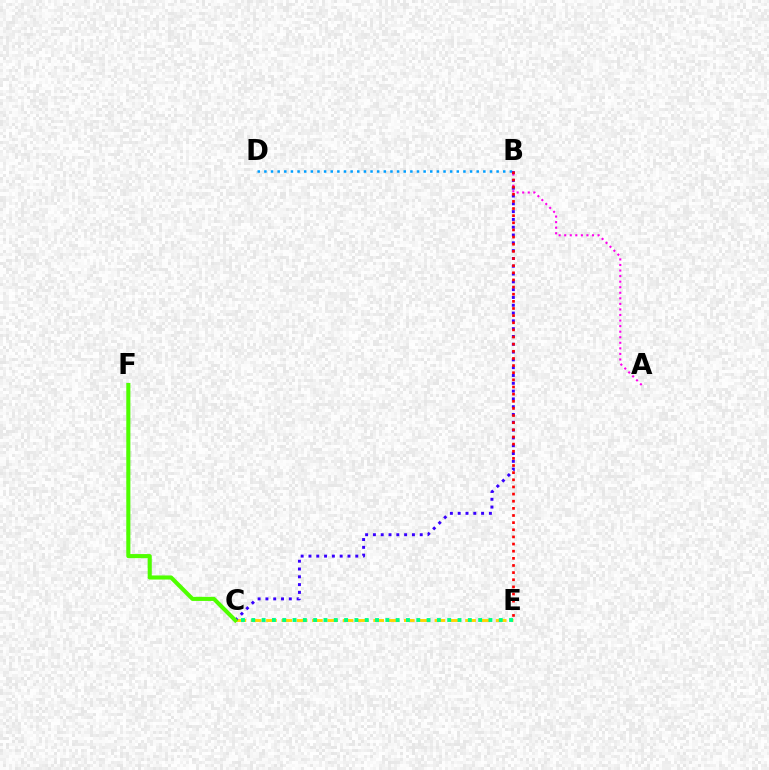{('C', 'E'): [{'color': '#ffd500', 'line_style': 'dashed', 'thickness': 2.08}, {'color': '#00ff86', 'line_style': 'dotted', 'thickness': 2.8}], ('A', 'B'): [{'color': '#ff00ed', 'line_style': 'dotted', 'thickness': 1.51}], ('B', 'D'): [{'color': '#009eff', 'line_style': 'dotted', 'thickness': 1.8}], ('B', 'C'): [{'color': '#3700ff', 'line_style': 'dotted', 'thickness': 2.12}], ('B', 'E'): [{'color': '#ff0000', 'line_style': 'dotted', 'thickness': 1.94}], ('C', 'F'): [{'color': '#4fff00', 'line_style': 'solid', 'thickness': 2.94}]}